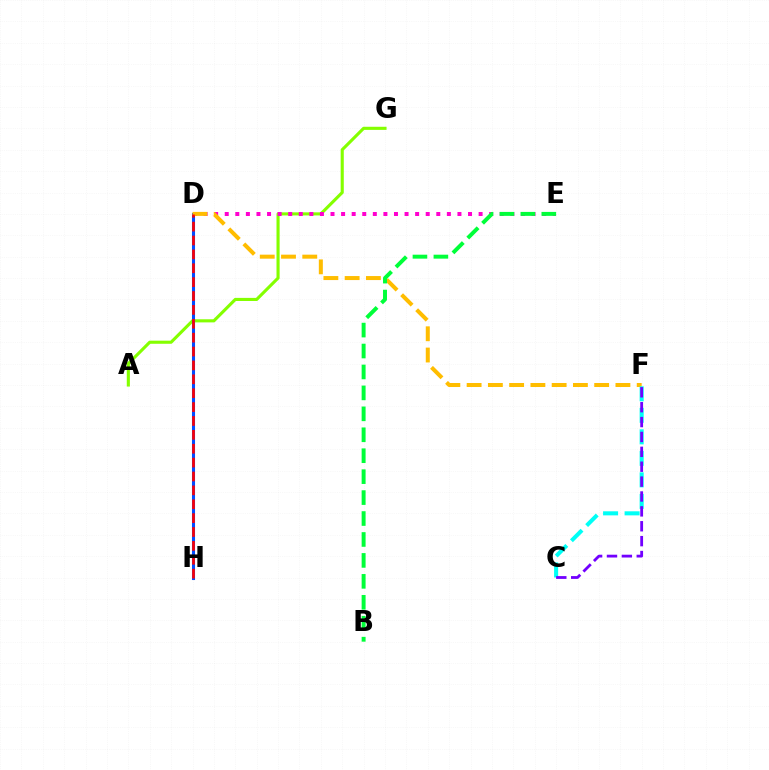{('A', 'G'): [{'color': '#84ff00', 'line_style': 'solid', 'thickness': 2.24}], ('D', 'H'): [{'color': '#004bff', 'line_style': 'solid', 'thickness': 2.21}, {'color': '#ff0000', 'line_style': 'dashed', 'thickness': 1.89}], ('D', 'E'): [{'color': '#ff00cf', 'line_style': 'dotted', 'thickness': 2.87}], ('D', 'F'): [{'color': '#ffbd00', 'line_style': 'dashed', 'thickness': 2.89}], ('C', 'F'): [{'color': '#00fff6', 'line_style': 'dashed', 'thickness': 2.92}, {'color': '#7200ff', 'line_style': 'dashed', 'thickness': 2.02}], ('B', 'E'): [{'color': '#00ff39', 'line_style': 'dashed', 'thickness': 2.84}]}